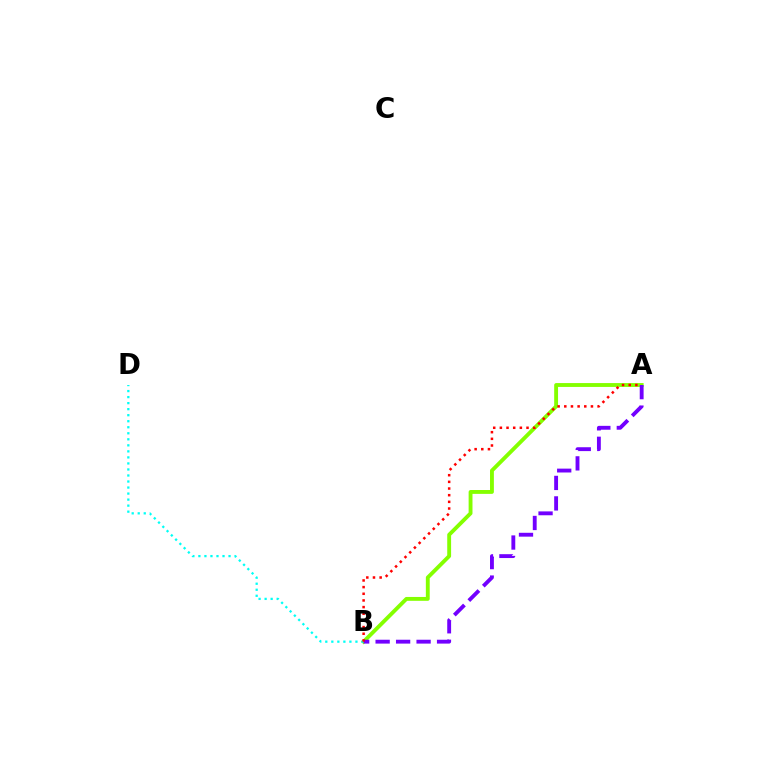{('A', 'B'): [{'color': '#84ff00', 'line_style': 'solid', 'thickness': 2.78}, {'color': '#7200ff', 'line_style': 'dashed', 'thickness': 2.78}, {'color': '#ff0000', 'line_style': 'dotted', 'thickness': 1.81}], ('B', 'D'): [{'color': '#00fff6', 'line_style': 'dotted', 'thickness': 1.64}]}